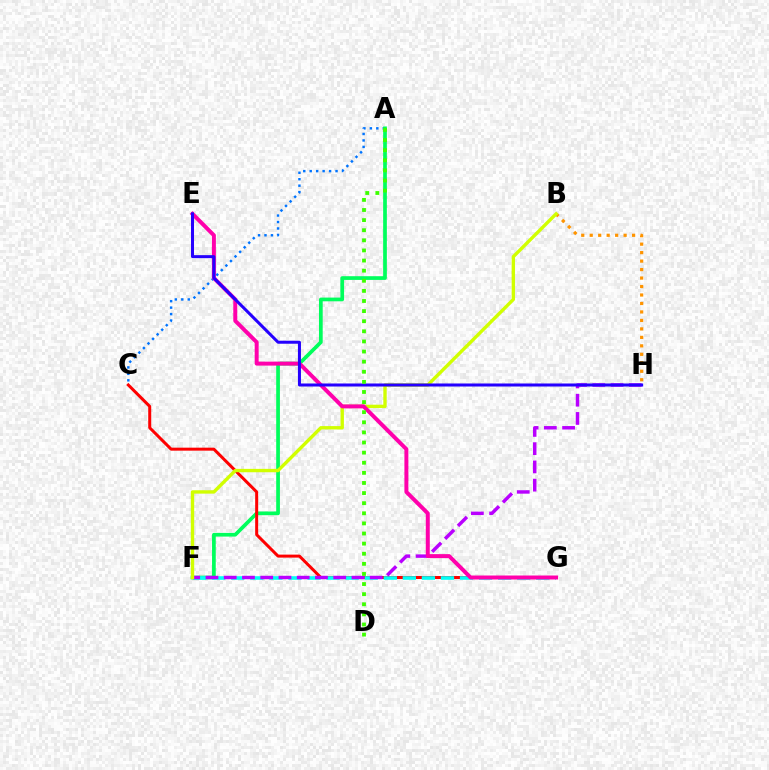{('A', 'C'): [{'color': '#0074ff', 'line_style': 'dotted', 'thickness': 1.75}], ('A', 'F'): [{'color': '#00ff5c', 'line_style': 'solid', 'thickness': 2.67}], ('C', 'G'): [{'color': '#ff0000', 'line_style': 'solid', 'thickness': 2.16}], ('F', 'G'): [{'color': '#00fff6', 'line_style': 'dashed', 'thickness': 2.59}], ('F', 'H'): [{'color': '#b900ff', 'line_style': 'dashed', 'thickness': 2.48}], ('B', 'H'): [{'color': '#ff9400', 'line_style': 'dotted', 'thickness': 2.3}], ('B', 'F'): [{'color': '#d1ff00', 'line_style': 'solid', 'thickness': 2.43}], ('E', 'G'): [{'color': '#ff00ac', 'line_style': 'solid', 'thickness': 2.86}], ('E', 'H'): [{'color': '#2500ff', 'line_style': 'solid', 'thickness': 2.18}], ('A', 'D'): [{'color': '#3dff00', 'line_style': 'dotted', 'thickness': 2.75}]}